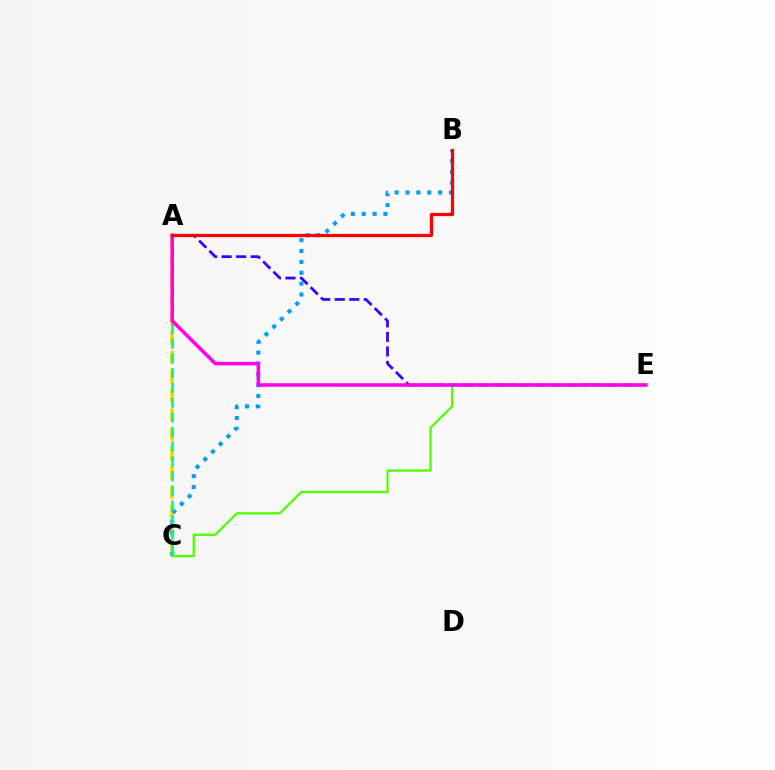{('A', 'C'): [{'color': '#ffd500', 'line_style': 'dashed', 'thickness': 2.62}, {'color': '#00ff86', 'line_style': 'dashed', 'thickness': 2.0}], ('B', 'C'): [{'color': '#009eff', 'line_style': 'dotted', 'thickness': 2.95}], ('A', 'E'): [{'color': '#3700ff', 'line_style': 'dashed', 'thickness': 1.97}, {'color': '#ff00ed', 'line_style': 'solid', 'thickness': 2.55}], ('C', 'E'): [{'color': '#4fff00', 'line_style': 'solid', 'thickness': 1.63}], ('A', 'B'): [{'color': '#ff0000', 'line_style': 'solid', 'thickness': 2.33}]}